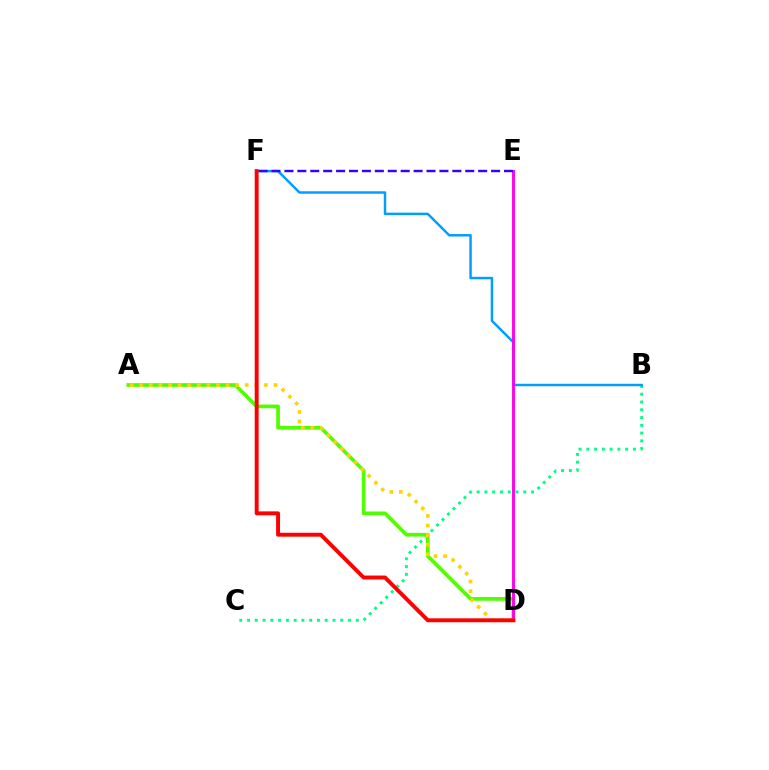{('B', 'C'): [{'color': '#00ff86', 'line_style': 'dotted', 'thickness': 2.11}], ('B', 'F'): [{'color': '#009eff', 'line_style': 'solid', 'thickness': 1.78}], ('A', 'D'): [{'color': '#4fff00', 'line_style': 'solid', 'thickness': 2.66}, {'color': '#ffd500', 'line_style': 'dotted', 'thickness': 2.61}], ('D', 'E'): [{'color': '#ff00ed', 'line_style': 'solid', 'thickness': 2.09}], ('E', 'F'): [{'color': '#3700ff', 'line_style': 'dashed', 'thickness': 1.75}], ('D', 'F'): [{'color': '#ff0000', 'line_style': 'solid', 'thickness': 2.82}]}